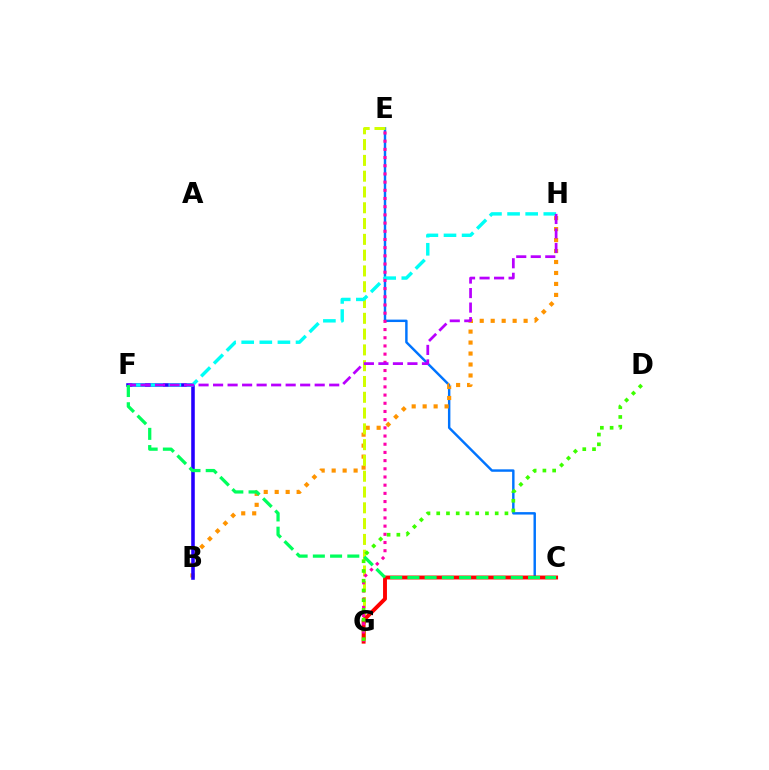{('C', 'E'): [{'color': '#0074ff', 'line_style': 'solid', 'thickness': 1.76}], ('B', 'H'): [{'color': '#ff9400', 'line_style': 'dotted', 'thickness': 2.98}], ('E', 'G'): [{'color': '#d1ff00', 'line_style': 'dashed', 'thickness': 2.15}, {'color': '#ff00ac', 'line_style': 'dotted', 'thickness': 2.23}], ('C', 'G'): [{'color': '#ff0000', 'line_style': 'solid', 'thickness': 2.8}], ('B', 'F'): [{'color': '#2500ff', 'line_style': 'solid', 'thickness': 2.56}], ('F', 'H'): [{'color': '#00fff6', 'line_style': 'dashed', 'thickness': 2.46}, {'color': '#b900ff', 'line_style': 'dashed', 'thickness': 1.97}], ('C', 'F'): [{'color': '#00ff5c', 'line_style': 'dashed', 'thickness': 2.34}], ('D', 'G'): [{'color': '#3dff00', 'line_style': 'dotted', 'thickness': 2.65}]}